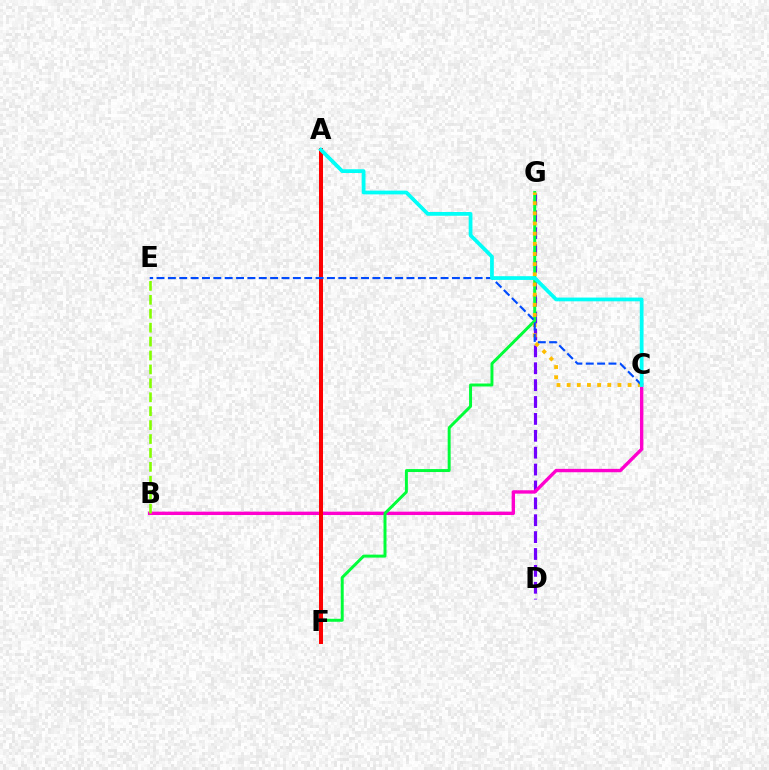{('D', 'G'): [{'color': '#7200ff', 'line_style': 'dashed', 'thickness': 2.29}], ('B', 'C'): [{'color': '#ff00cf', 'line_style': 'solid', 'thickness': 2.43}], ('F', 'G'): [{'color': '#00ff39', 'line_style': 'solid', 'thickness': 2.14}], ('A', 'F'): [{'color': '#ff0000', 'line_style': 'solid', 'thickness': 2.89}], ('C', 'G'): [{'color': '#ffbd00', 'line_style': 'dotted', 'thickness': 2.76}], ('C', 'E'): [{'color': '#004bff', 'line_style': 'dashed', 'thickness': 1.54}], ('B', 'E'): [{'color': '#84ff00', 'line_style': 'dashed', 'thickness': 1.89}], ('A', 'C'): [{'color': '#00fff6', 'line_style': 'solid', 'thickness': 2.7}]}